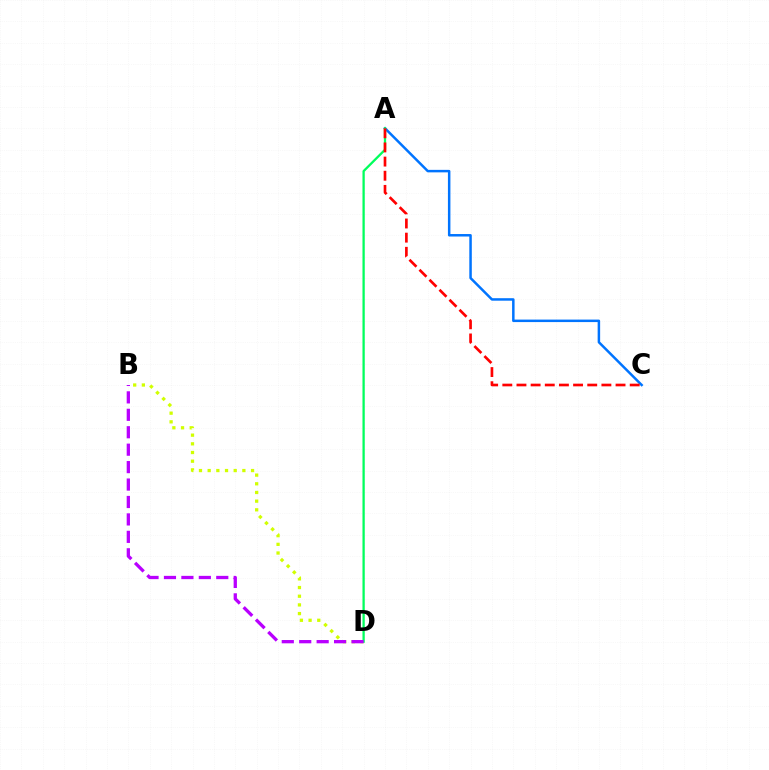{('A', 'C'): [{'color': '#0074ff', 'line_style': 'solid', 'thickness': 1.79}, {'color': '#ff0000', 'line_style': 'dashed', 'thickness': 1.92}], ('B', 'D'): [{'color': '#d1ff00', 'line_style': 'dotted', 'thickness': 2.36}, {'color': '#b900ff', 'line_style': 'dashed', 'thickness': 2.37}], ('A', 'D'): [{'color': '#00ff5c', 'line_style': 'solid', 'thickness': 1.65}]}